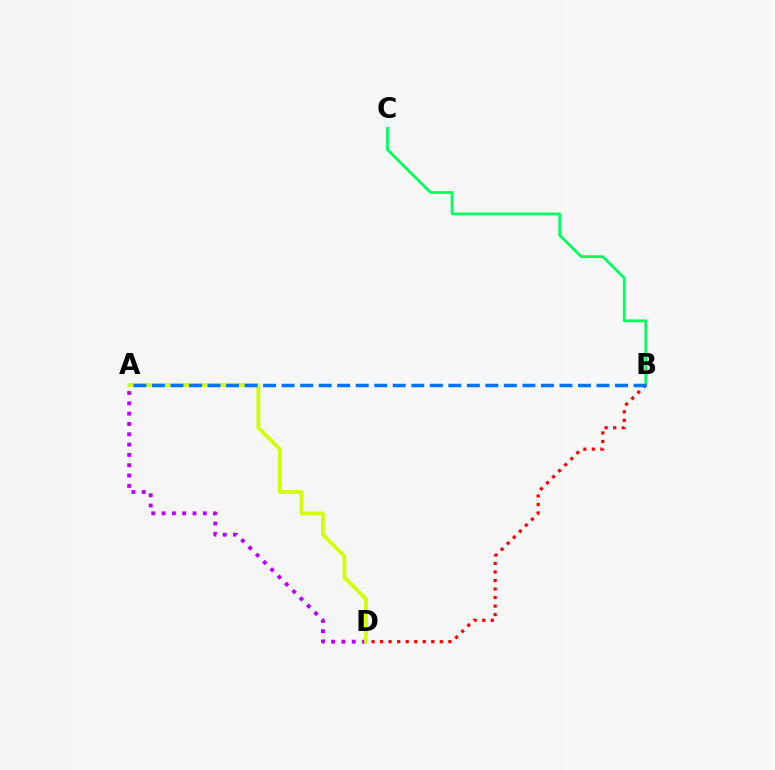{('A', 'D'): [{'color': '#b900ff', 'line_style': 'dotted', 'thickness': 2.8}, {'color': '#d1ff00', 'line_style': 'solid', 'thickness': 2.68}], ('B', 'C'): [{'color': '#00ff5c', 'line_style': 'solid', 'thickness': 2.01}], ('B', 'D'): [{'color': '#ff0000', 'line_style': 'dotted', 'thickness': 2.32}], ('A', 'B'): [{'color': '#0074ff', 'line_style': 'dashed', 'thickness': 2.52}]}